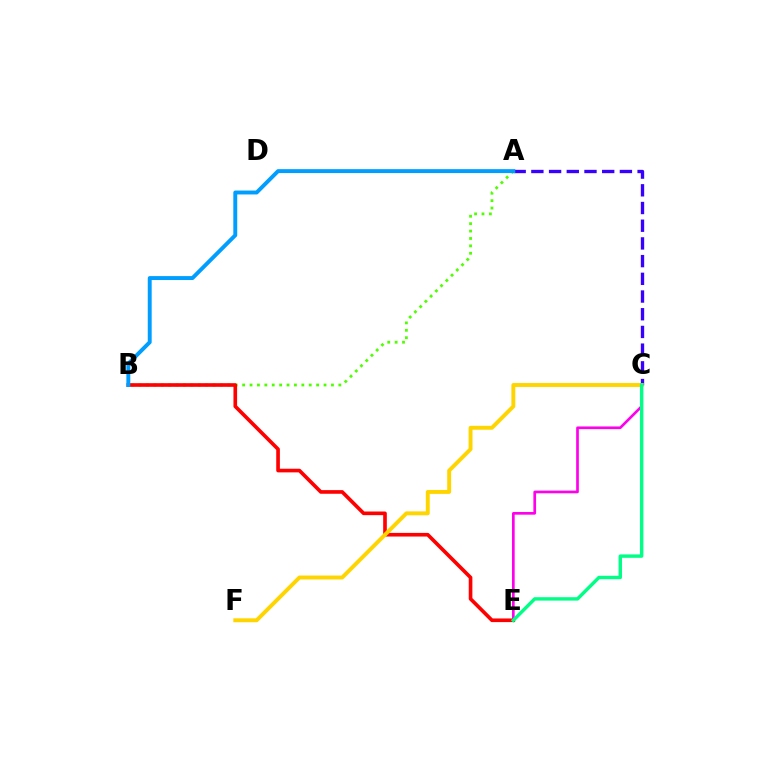{('C', 'E'): [{'color': '#ff00ed', 'line_style': 'solid', 'thickness': 1.93}, {'color': '#00ff86', 'line_style': 'solid', 'thickness': 2.45}], ('A', 'B'): [{'color': '#4fff00', 'line_style': 'dotted', 'thickness': 2.01}, {'color': '#009eff', 'line_style': 'solid', 'thickness': 2.82}], ('B', 'E'): [{'color': '#ff0000', 'line_style': 'solid', 'thickness': 2.62}], ('A', 'C'): [{'color': '#3700ff', 'line_style': 'dashed', 'thickness': 2.41}], ('C', 'F'): [{'color': '#ffd500', 'line_style': 'solid', 'thickness': 2.82}]}